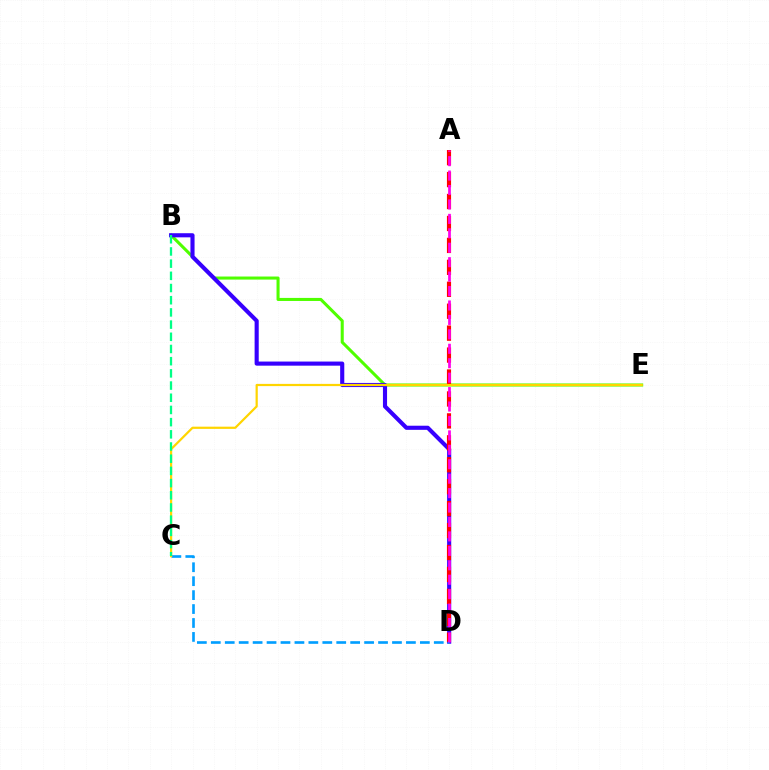{('B', 'E'): [{'color': '#4fff00', 'line_style': 'solid', 'thickness': 2.2}], ('B', 'D'): [{'color': '#3700ff', 'line_style': 'solid', 'thickness': 2.96}], ('A', 'D'): [{'color': '#ff0000', 'line_style': 'dashed', 'thickness': 2.98}, {'color': '#ff00ed', 'line_style': 'dashed', 'thickness': 1.96}], ('C', 'D'): [{'color': '#009eff', 'line_style': 'dashed', 'thickness': 1.89}], ('C', 'E'): [{'color': '#ffd500', 'line_style': 'solid', 'thickness': 1.6}], ('B', 'C'): [{'color': '#00ff86', 'line_style': 'dashed', 'thickness': 1.66}]}